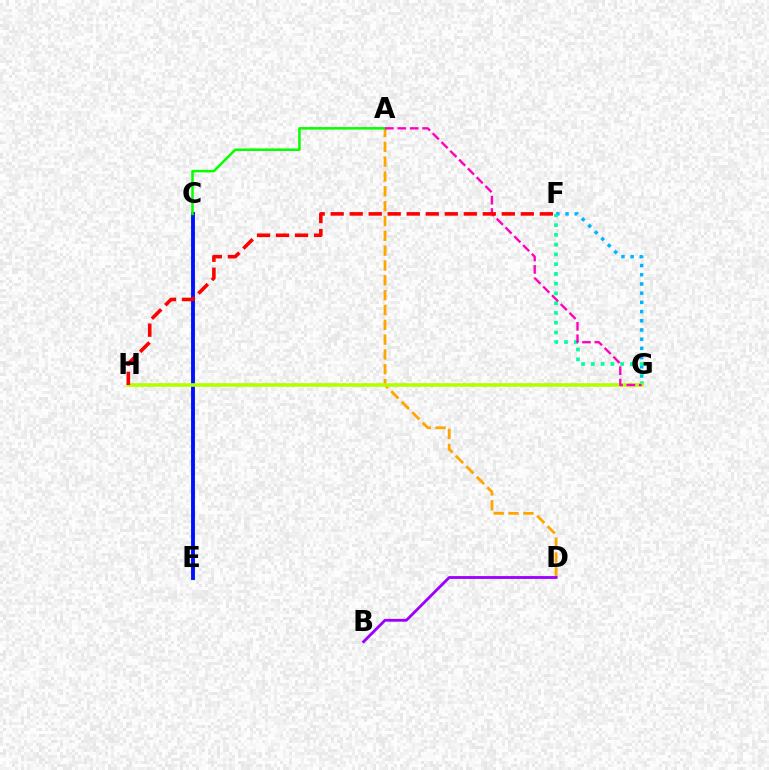{('F', 'G'): [{'color': '#00b5ff', 'line_style': 'dotted', 'thickness': 2.5}, {'color': '#00ff9d', 'line_style': 'dotted', 'thickness': 2.65}], ('C', 'E'): [{'color': '#0010ff', 'line_style': 'solid', 'thickness': 2.79}], ('A', 'D'): [{'color': '#ffa500', 'line_style': 'dashed', 'thickness': 2.01}], ('A', 'C'): [{'color': '#08ff00', 'line_style': 'solid', 'thickness': 1.82}], ('G', 'H'): [{'color': '#b3ff00', 'line_style': 'solid', 'thickness': 2.59}], ('B', 'D'): [{'color': '#9b00ff', 'line_style': 'solid', 'thickness': 2.03}], ('A', 'G'): [{'color': '#ff00bd', 'line_style': 'dashed', 'thickness': 1.69}], ('F', 'H'): [{'color': '#ff0000', 'line_style': 'dashed', 'thickness': 2.58}]}